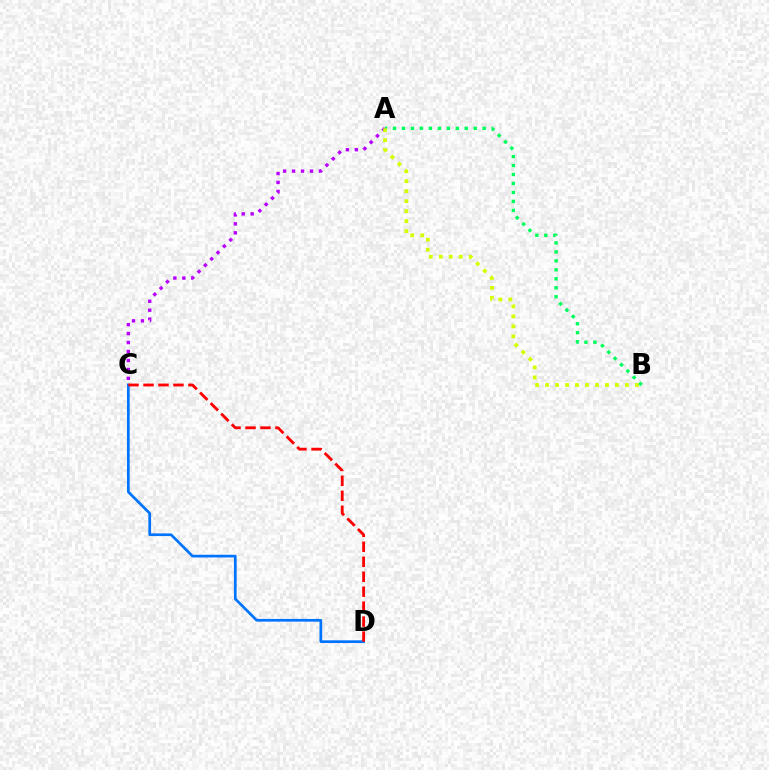{('C', 'D'): [{'color': '#0074ff', 'line_style': 'solid', 'thickness': 1.95}, {'color': '#ff0000', 'line_style': 'dashed', 'thickness': 2.03}], ('A', 'C'): [{'color': '#b900ff', 'line_style': 'dotted', 'thickness': 2.43}], ('A', 'B'): [{'color': '#00ff5c', 'line_style': 'dotted', 'thickness': 2.44}, {'color': '#d1ff00', 'line_style': 'dotted', 'thickness': 2.71}]}